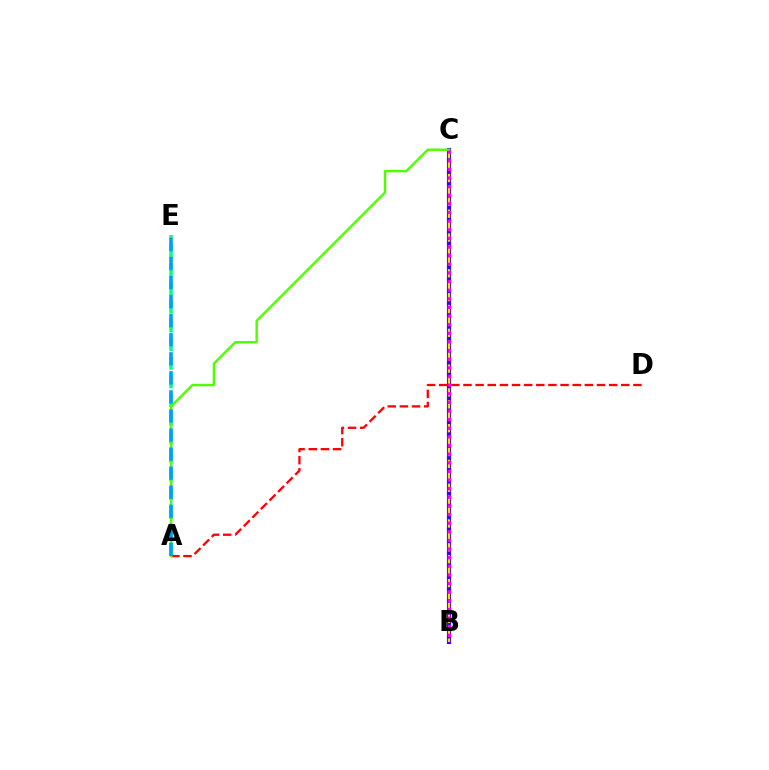{('A', 'E'): [{'color': '#00ff86', 'line_style': 'dashed', 'thickness': 2.53}, {'color': '#009eff', 'line_style': 'dashed', 'thickness': 2.59}], ('B', 'C'): [{'color': '#3700ff', 'line_style': 'solid', 'thickness': 2.97}, {'color': '#ffd500', 'line_style': 'dashed', 'thickness': 1.62}, {'color': '#ff00ed', 'line_style': 'dotted', 'thickness': 2.34}], ('A', 'D'): [{'color': '#ff0000', 'line_style': 'dashed', 'thickness': 1.65}], ('A', 'C'): [{'color': '#4fff00', 'line_style': 'solid', 'thickness': 1.74}]}